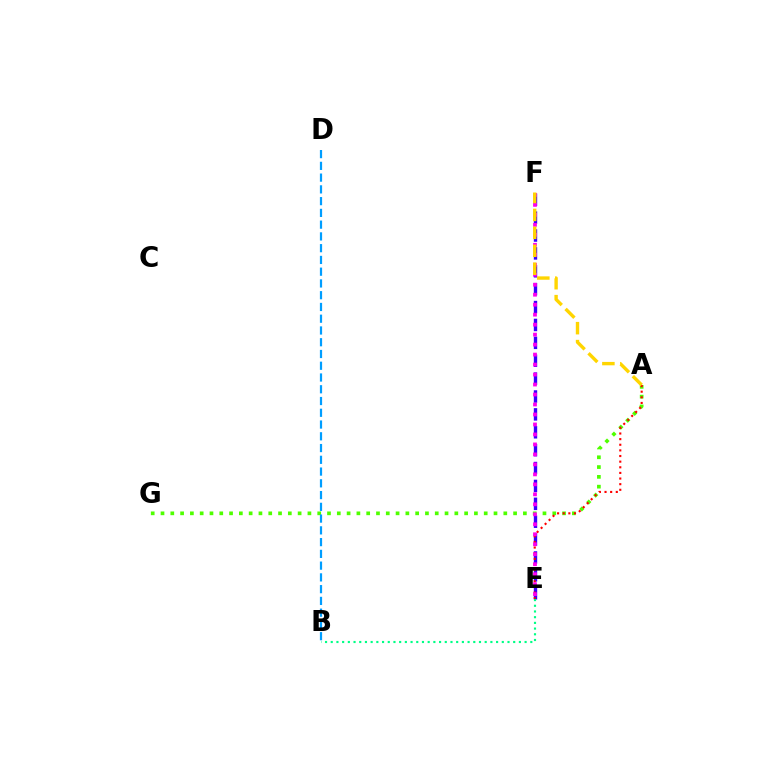{('E', 'F'): [{'color': '#3700ff', 'line_style': 'dashed', 'thickness': 2.43}, {'color': '#ff00ed', 'line_style': 'dotted', 'thickness': 2.71}], ('A', 'G'): [{'color': '#4fff00', 'line_style': 'dotted', 'thickness': 2.66}], ('B', 'D'): [{'color': '#009eff', 'line_style': 'dashed', 'thickness': 1.6}], ('A', 'E'): [{'color': '#ff0000', 'line_style': 'dotted', 'thickness': 1.53}], ('A', 'F'): [{'color': '#ffd500', 'line_style': 'dashed', 'thickness': 2.44}], ('B', 'E'): [{'color': '#00ff86', 'line_style': 'dotted', 'thickness': 1.55}]}